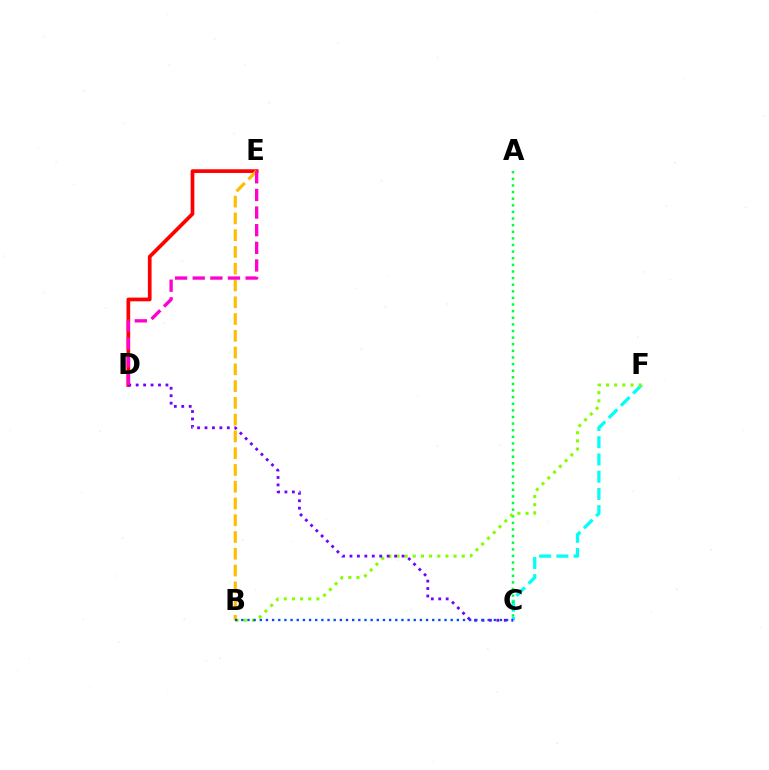{('C', 'F'): [{'color': '#00fff6', 'line_style': 'dashed', 'thickness': 2.34}], ('D', 'E'): [{'color': '#ff0000', 'line_style': 'solid', 'thickness': 2.67}, {'color': '#ff00cf', 'line_style': 'dashed', 'thickness': 2.39}], ('A', 'C'): [{'color': '#00ff39', 'line_style': 'dotted', 'thickness': 1.8}], ('B', 'F'): [{'color': '#84ff00', 'line_style': 'dotted', 'thickness': 2.22}], ('C', 'D'): [{'color': '#7200ff', 'line_style': 'dotted', 'thickness': 2.02}], ('B', 'E'): [{'color': '#ffbd00', 'line_style': 'dashed', 'thickness': 2.28}], ('B', 'C'): [{'color': '#004bff', 'line_style': 'dotted', 'thickness': 1.67}]}